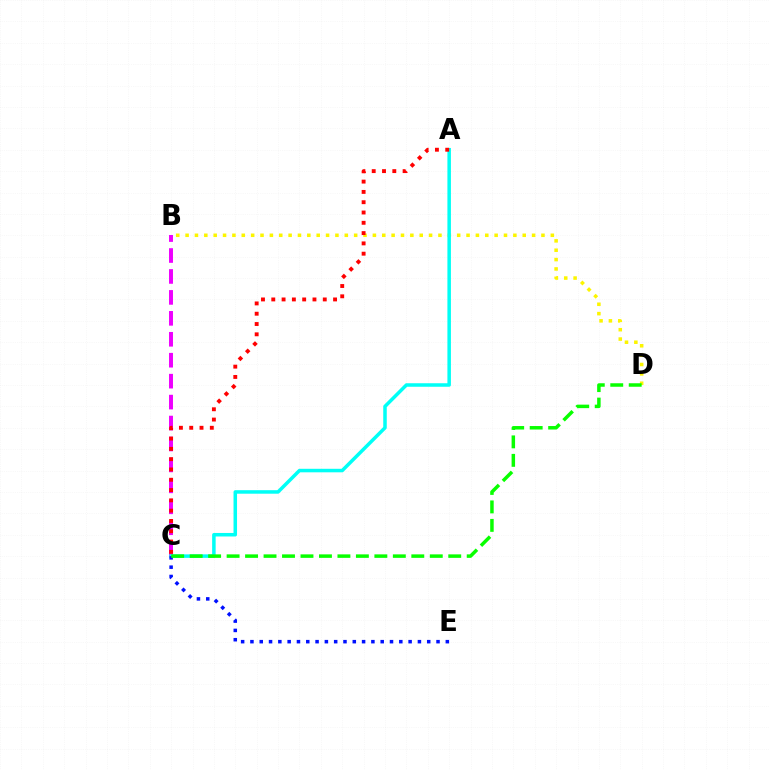{('B', 'C'): [{'color': '#ee00ff', 'line_style': 'dashed', 'thickness': 2.84}], ('B', 'D'): [{'color': '#fcf500', 'line_style': 'dotted', 'thickness': 2.54}], ('A', 'C'): [{'color': '#00fff6', 'line_style': 'solid', 'thickness': 2.53}, {'color': '#ff0000', 'line_style': 'dotted', 'thickness': 2.8}], ('C', 'E'): [{'color': '#0010ff', 'line_style': 'dotted', 'thickness': 2.53}], ('C', 'D'): [{'color': '#08ff00', 'line_style': 'dashed', 'thickness': 2.51}]}